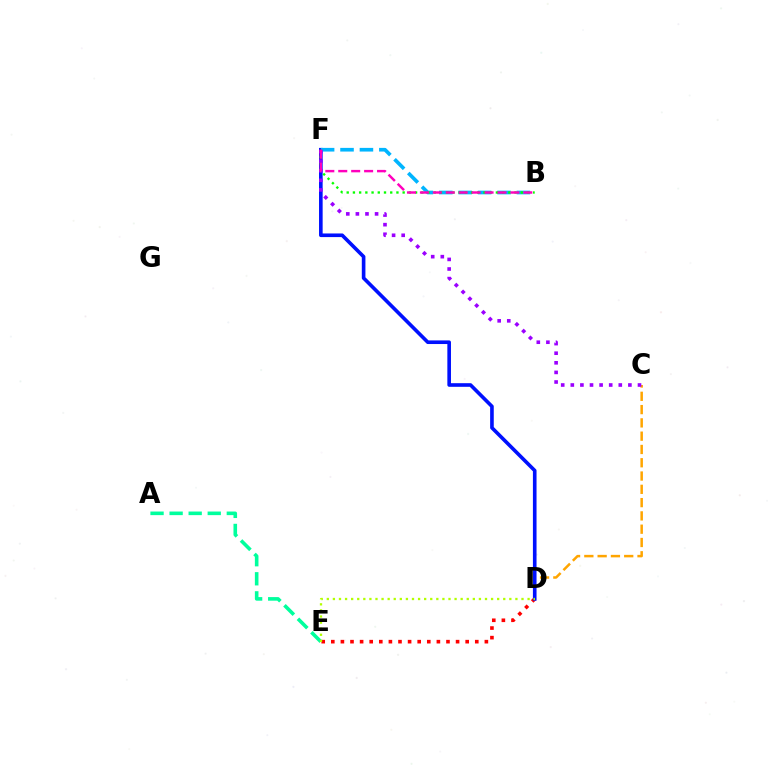{('A', 'E'): [{'color': '#00ff9d', 'line_style': 'dashed', 'thickness': 2.59}], ('C', 'D'): [{'color': '#ffa500', 'line_style': 'dashed', 'thickness': 1.81}], ('D', 'E'): [{'color': '#ff0000', 'line_style': 'dotted', 'thickness': 2.61}, {'color': '#b3ff00', 'line_style': 'dotted', 'thickness': 1.65}], ('D', 'F'): [{'color': '#0010ff', 'line_style': 'solid', 'thickness': 2.61}], ('B', 'F'): [{'color': '#00b5ff', 'line_style': 'dashed', 'thickness': 2.64}, {'color': '#08ff00', 'line_style': 'dotted', 'thickness': 1.69}, {'color': '#ff00bd', 'line_style': 'dashed', 'thickness': 1.76}], ('C', 'F'): [{'color': '#9b00ff', 'line_style': 'dotted', 'thickness': 2.61}]}